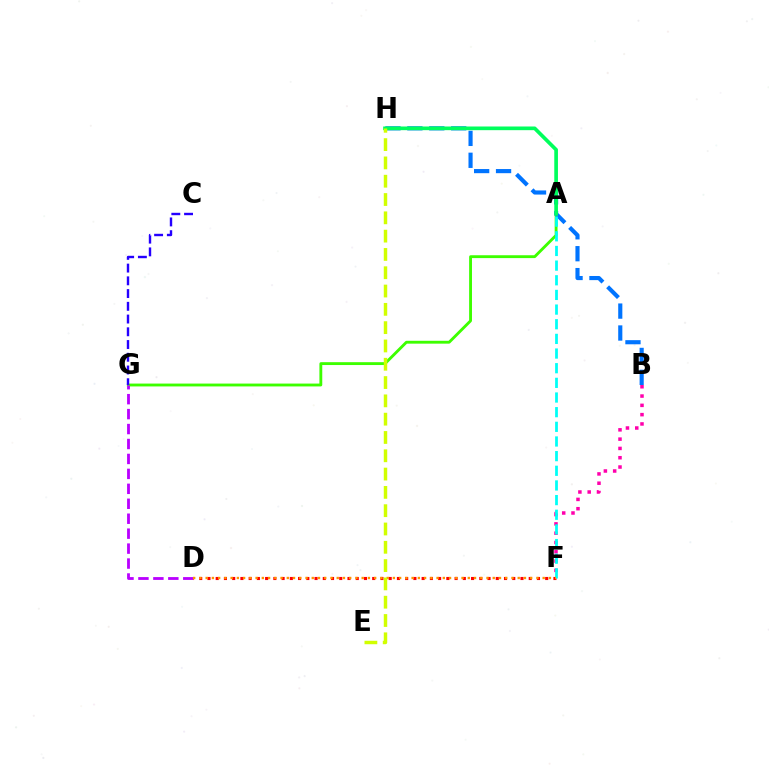{('A', 'G'): [{'color': '#3dff00', 'line_style': 'solid', 'thickness': 2.06}], ('B', 'H'): [{'color': '#0074ff', 'line_style': 'dashed', 'thickness': 2.98}], ('B', 'F'): [{'color': '#ff00ac', 'line_style': 'dotted', 'thickness': 2.53}], ('D', 'G'): [{'color': '#b900ff', 'line_style': 'dashed', 'thickness': 2.03}], ('D', 'F'): [{'color': '#ff0000', 'line_style': 'dotted', 'thickness': 2.24}, {'color': '#ff9400', 'line_style': 'dotted', 'thickness': 1.7}], ('A', 'H'): [{'color': '#00ff5c', 'line_style': 'solid', 'thickness': 2.65}], ('A', 'F'): [{'color': '#00fff6', 'line_style': 'dashed', 'thickness': 1.99}], ('C', 'G'): [{'color': '#2500ff', 'line_style': 'dashed', 'thickness': 1.73}], ('E', 'H'): [{'color': '#d1ff00', 'line_style': 'dashed', 'thickness': 2.49}]}